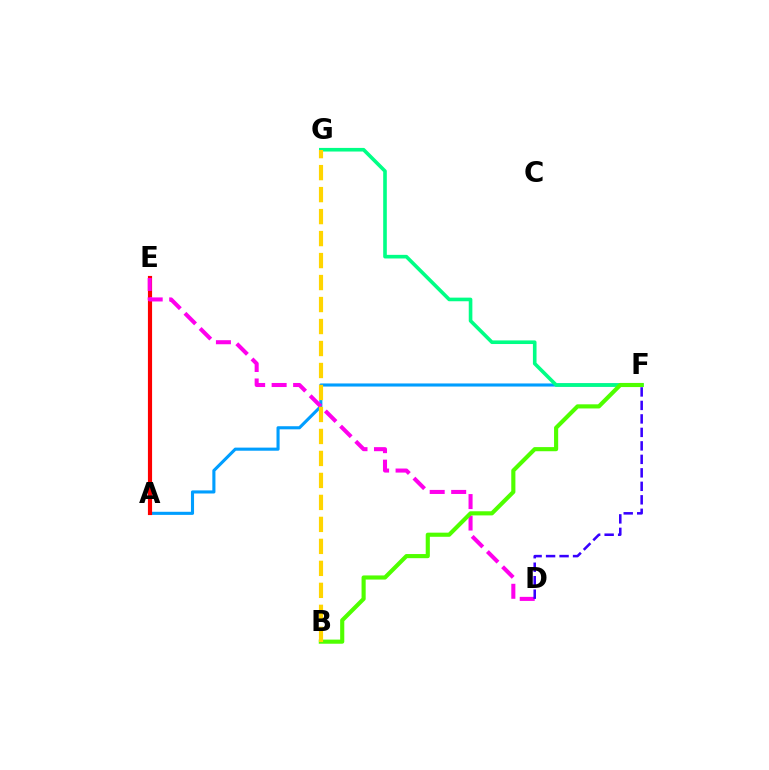{('A', 'F'): [{'color': '#009eff', 'line_style': 'solid', 'thickness': 2.23}], ('A', 'E'): [{'color': '#ff0000', 'line_style': 'solid', 'thickness': 3.0}], ('D', 'E'): [{'color': '#ff00ed', 'line_style': 'dashed', 'thickness': 2.92}], ('F', 'G'): [{'color': '#00ff86', 'line_style': 'solid', 'thickness': 2.61}], ('B', 'F'): [{'color': '#4fff00', 'line_style': 'solid', 'thickness': 2.97}], ('D', 'F'): [{'color': '#3700ff', 'line_style': 'dashed', 'thickness': 1.83}], ('B', 'G'): [{'color': '#ffd500', 'line_style': 'dashed', 'thickness': 2.99}]}